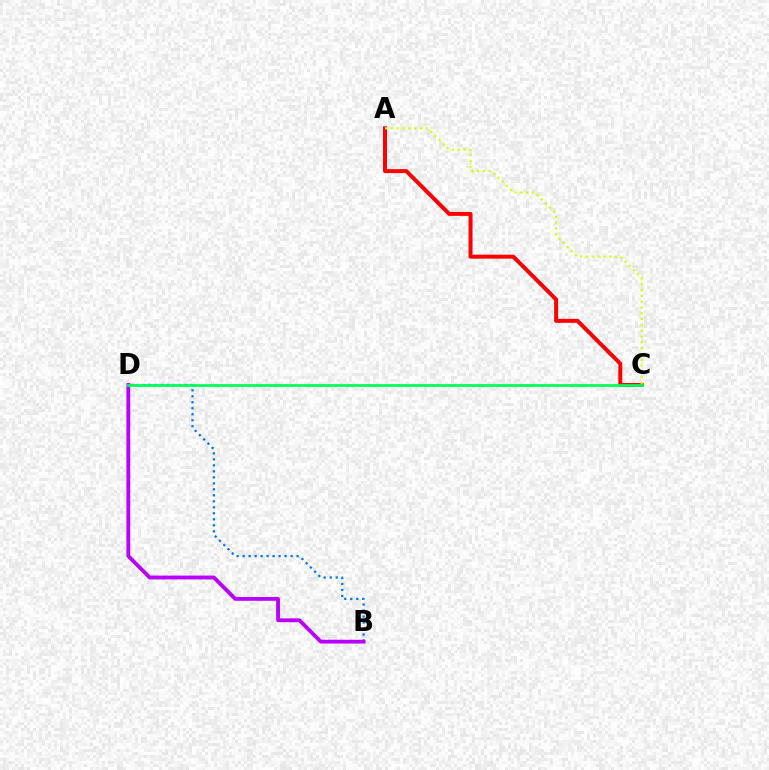{('B', 'D'): [{'color': '#0074ff', 'line_style': 'dotted', 'thickness': 1.63}, {'color': '#b900ff', 'line_style': 'solid', 'thickness': 2.75}], ('A', 'C'): [{'color': '#ff0000', 'line_style': 'solid', 'thickness': 2.86}, {'color': '#d1ff00', 'line_style': 'dotted', 'thickness': 1.58}], ('C', 'D'): [{'color': '#00ff5c', 'line_style': 'solid', 'thickness': 1.98}]}